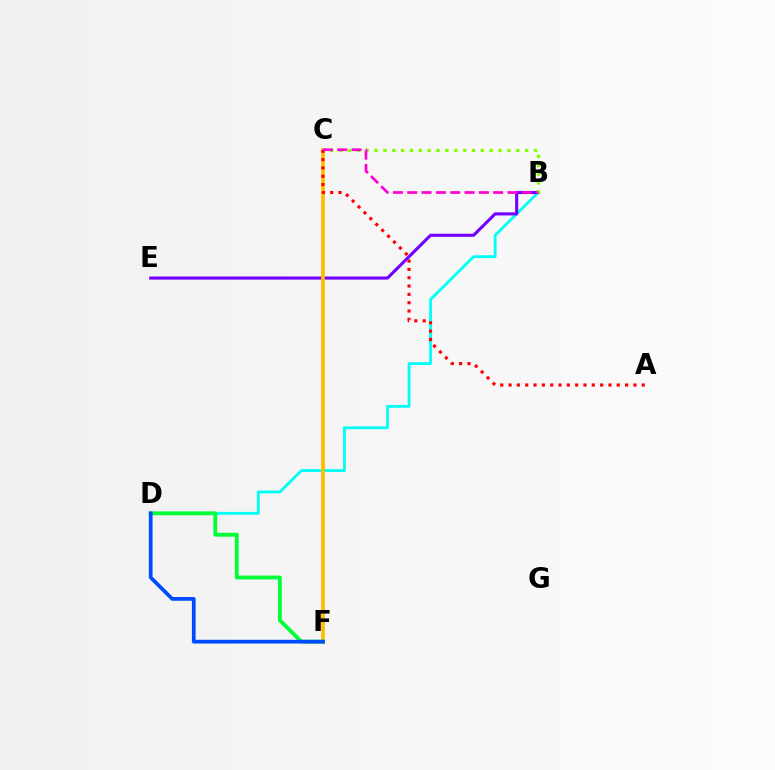{('B', 'D'): [{'color': '#00fff6', 'line_style': 'solid', 'thickness': 2.03}], ('B', 'E'): [{'color': '#7200ff', 'line_style': 'solid', 'thickness': 2.22}], ('C', 'F'): [{'color': '#ffbd00', 'line_style': 'solid', 'thickness': 2.67}], ('B', 'C'): [{'color': '#84ff00', 'line_style': 'dotted', 'thickness': 2.41}, {'color': '#ff00cf', 'line_style': 'dashed', 'thickness': 1.95}], ('D', 'F'): [{'color': '#00ff39', 'line_style': 'solid', 'thickness': 2.77}, {'color': '#004bff', 'line_style': 'solid', 'thickness': 2.69}], ('A', 'C'): [{'color': '#ff0000', 'line_style': 'dotted', 'thickness': 2.26}]}